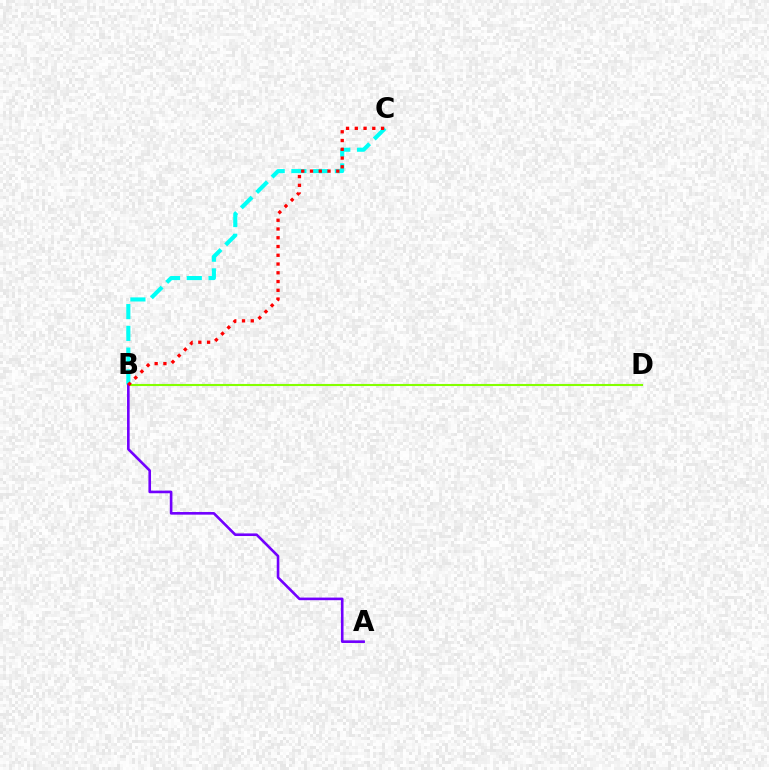{('B', 'D'): [{'color': '#84ff00', 'line_style': 'solid', 'thickness': 1.51}], ('B', 'C'): [{'color': '#00fff6', 'line_style': 'dashed', 'thickness': 2.95}, {'color': '#ff0000', 'line_style': 'dotted', 'thickness': 2.38}], ('A', 'B'): [{'color': '#7200ff', 'line_style': 'solid', 'thickness': 1.88}]}